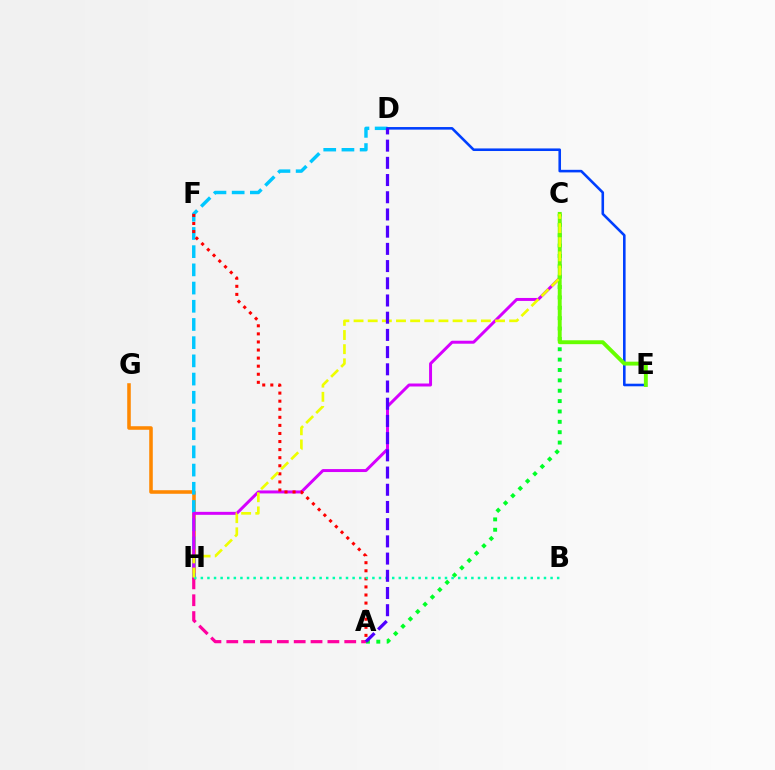{('G', 'H'): [{'color': '#ff8800', 'line_style': 'solid', 'thickness': 2.56}], ('D', 'H'): [{'color': '#00c7ff', 'line_style': 'dashed', 'thickness': 2.47}], ('D', 'E'): [{'color': '#003fff', 'line_style': 'solid', 'thickness': 1.86}], ('C', 'H'): [{'color': '#d600ff', 'line_style': 'solid', 'thickness': 2.14}, {'color': '#eeff00', 'line_style': 'dashed', 'thickness': 1.92}], ('A', 'C'): [{'color': '#00ff27', 'line_style': 'dotted', 'thickness': 2.82}], ('A', 'F'): [{'color': '#ff0000', 'line_style': 'dotted', 'thickness': 2.19}], ('C', 'E'): [{'color': '#66ff00', 'line_style': 'solid', 'thickness': 2.8}], ('A', 'H'): [{'color': '#ff00a0', 'line_style': 'dashed', 'thickness': 2.29}], ('B', 'H'): [{'color': '#00ffaf', 'line_style': 'dotted', 'thickness': 1.79}], ('A', 'D'): [{'color': '#4f00ff', 'line_style': 'dashed', 'thickness': 2.34}]}